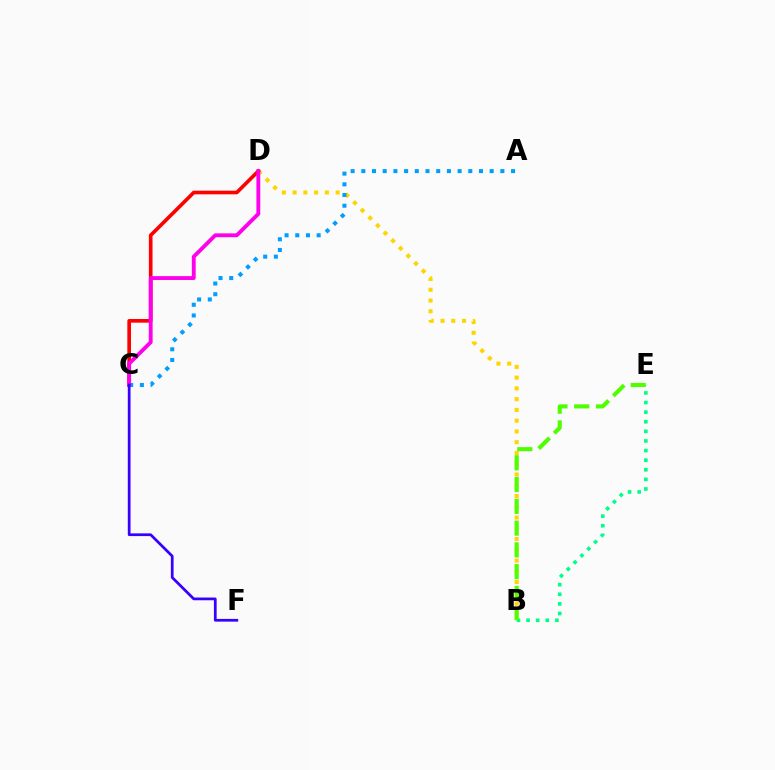{('B', 'D'): [{'color': '#ffd500', 'line_style': 'dotted', 'thickness': 2.92}], ('B', 'E'): [{'color': '#00ff86', 'line_style': 'dotted', 'thickness': 2.61}, {'color': '#4fff00', 'line_style': 'dashed', 'thickness': 2.96}], ('C', 'D'): [{'color': '#ff0000', 'line_style': 'solid', 'thickness': 2.63}, {'color': '#ff00ed', 'line_style': 'solid', 'thickness': 2.77}], ('A', 'C'): [{'color': '#009eff', 'line_style': 'dotted', 'thickness': 2.91}], ('C', 'F'): [{'color': '#3700ff', 'line_style': 'solid', 'thickness': 1.97}]}